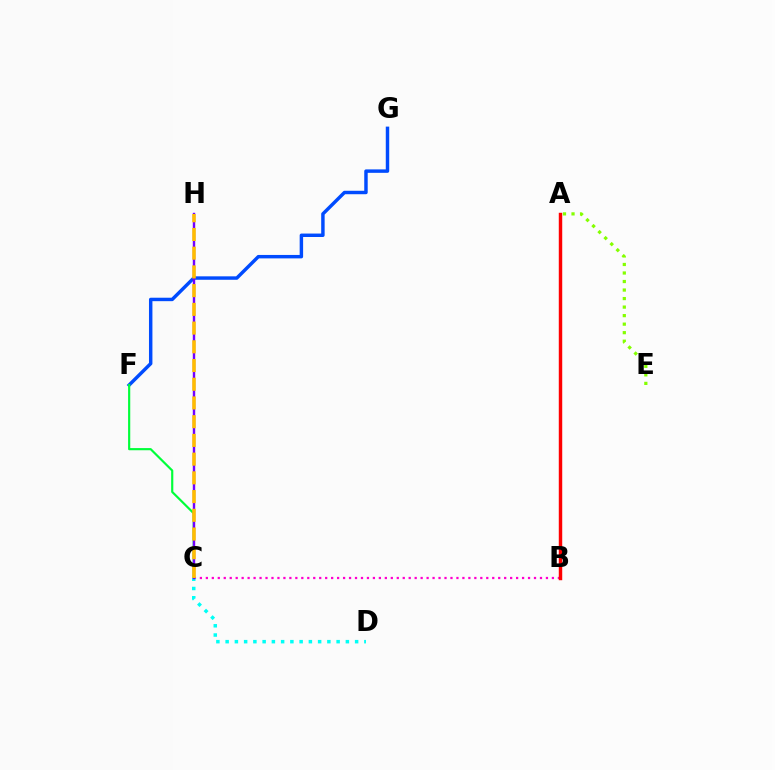{('F', 'G'): [{'color': '#004bff', 'line_style': 'solid', 'thickness': 2.48}], ('B', 'C'): [{'color': '#ff00cf', 'line_style': 'dotted', 'thickness': 1.62}], ('C', 'F'): [{'color': '#00ff39', 'line_style': 'solid', 'thickness': 1.56}], ('A', 'B'): [{'color': '#ff0000', 'line_style': 'solid', 'thickness': 2.48}], ('C', 'D'): [{'color': '#00fff6', 'line_style': 'dotted', 'thickness': 2.51}], ('A', 'E'): [{'color': '#84ff00', 'line_style': 'dotted', 'thickness': 2.32}], ('C', 'H'): [{'color': '#7200ff', 'line_style': 'solid', 'thickness': 1.74}, {'color': '#ffbd00', 'line_style': 'dashed', 'thickness': 2.54}]}